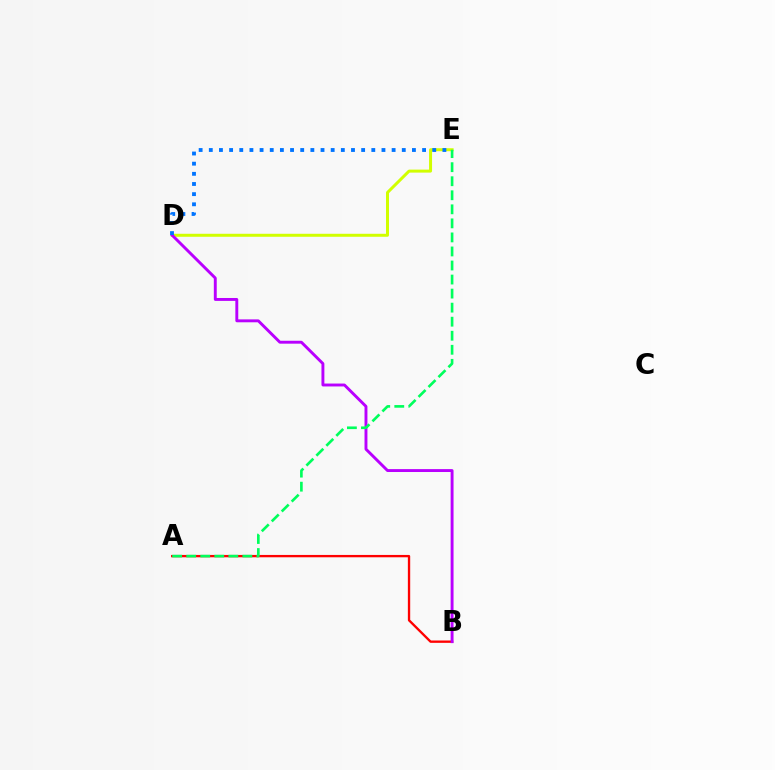{('A', 'B'): [{'color': '#ff0000', 'line_style': 'solid', 'thickness': 1.68}], ('D', 'E'): [{'color': '#d1ff00', 'line_style': 'solid', 'thickness': 2.16}, {'color': '#0074ff', 'line_style': 'dotted', 'thickness': 2.76}], ('B', 'D'): [{'color': '#b900ff', 'line_style': 'solid', 'thickness': 2.1}], ('A', 'E'): [{'color': '#00ff5c', 'line_style': 'dashed', 'thickness': 1.91}]}